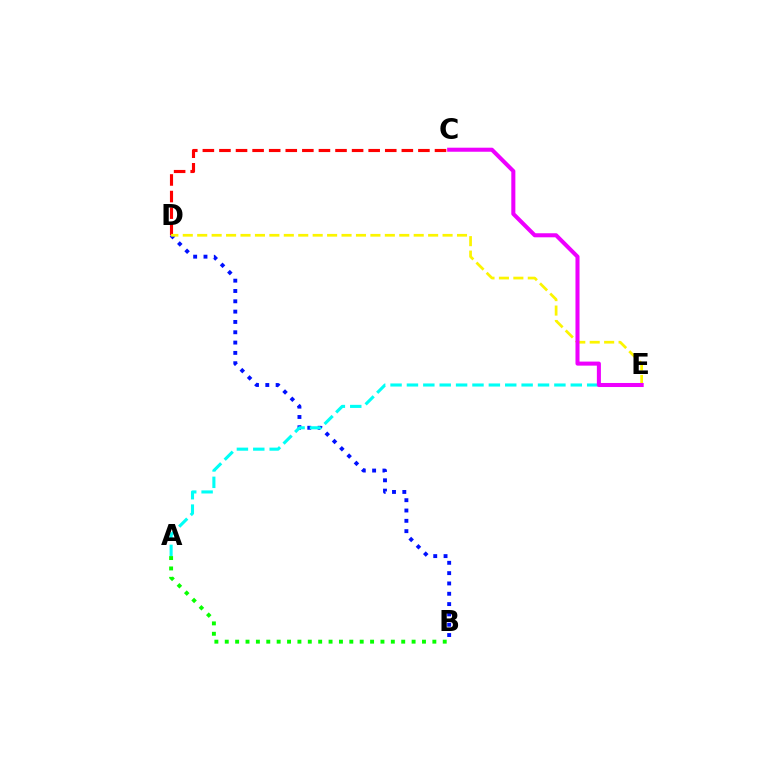{('C', 'D'): [{'color': '#ff0000', 'line_style': 'dashed', 'thickness': 2.25}], ('B', 'D'): [{'color': '#0010ff', 'line_style': 'dotted', 'thickness': 2.8}], ('A', 'E'): [{'color': '#00fff6', 'line_style': 'dashed', 'thickness': 2.23}], ('A', 'B'): [{'color': '#08ff00', 'line_style': 'dotted', 'thickness': 2.82}], ('D', 'E'): [{'color': '#fcf500', 'line_style': 'dashed', 'thickness': 1.96}], ('C', 'E'): [{'color': '#ee00ff', 'line_style': 'solid', 'thickness': 2.91}]}